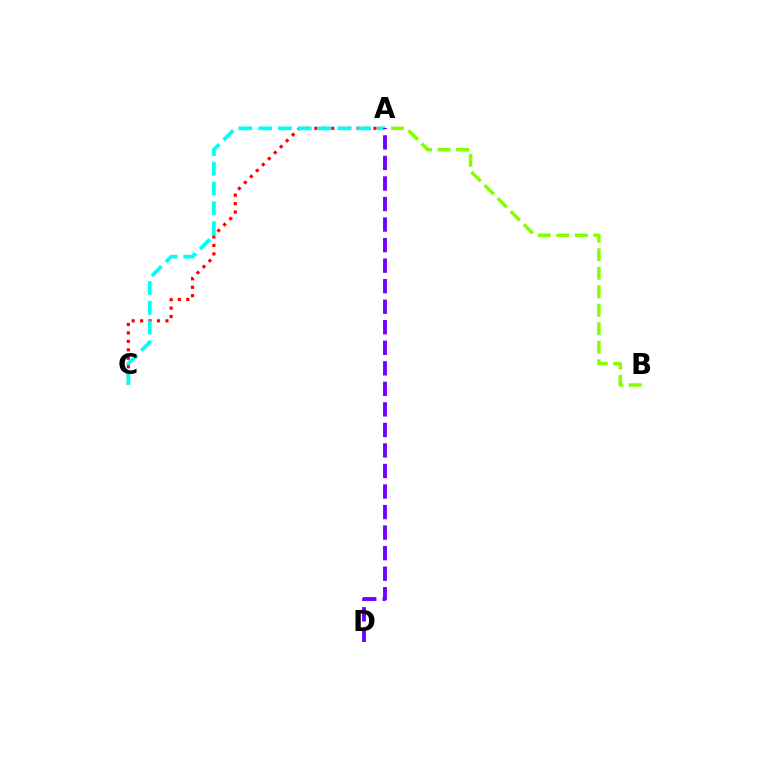{('A', 'B'): [{'color': '#84ff00', 'line_style': 'dashed', 'thickness': 2.51}], ('A', 'C'): [{'color': '#ff0000', 'line_style': 'dotted', 'thickness': 2.29}, {'color': '#00fff6', 'line_style': 'dashed', 'thickness': 2.69}], ('A', 'D'): [{'color': '#7200ff', 'line_style': 'dashed', 'thickness': 2.79}]}